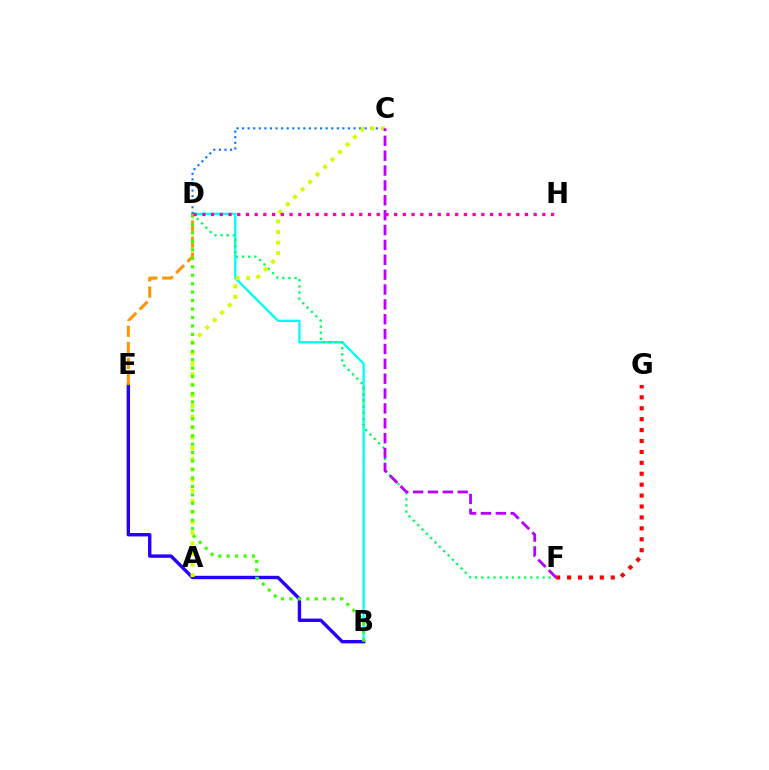{('B', 'D'): [{'color': '#00fff6', 'line_style': 'solid', 'thickness': 1.69}, {'color': '#3dff00', 'line_style': 'dotted', 'thickness': 2.29}], ('B', 'E'): [{'color': '#2500ff', 'line_style': 'solid', 'thickness': 2.45}], ('D', 'F'): [{'color': '#00ff5c', 'line_style': 'dotted', 'thickness': 1.67}], ('C', 'D'): [{'color': '#0074ff', 'line_style': 'dotted', 'thickness': 1.51}], ('D', 'E'): [{'color': '#ff9400', 'line_style': 'dashed', 'thickness': 2.18}], ('A', 'C'): [{'color': '#d1ff00', 'line_style': 'dotted', 'thickness': 2.87}], ('F', 'G'): [{'color': '#ff0000', 'line_style': 'dotted', 'thickness': 2.97}], ('D', 'H'): [{'color': '#ff00ac', 'line_style': 'dotted', 'thickness': 2.37}], ('C', 'F'): [{'color': '#b900ff', 'line_style': 'dashed', 'thickness': 2.02}]}